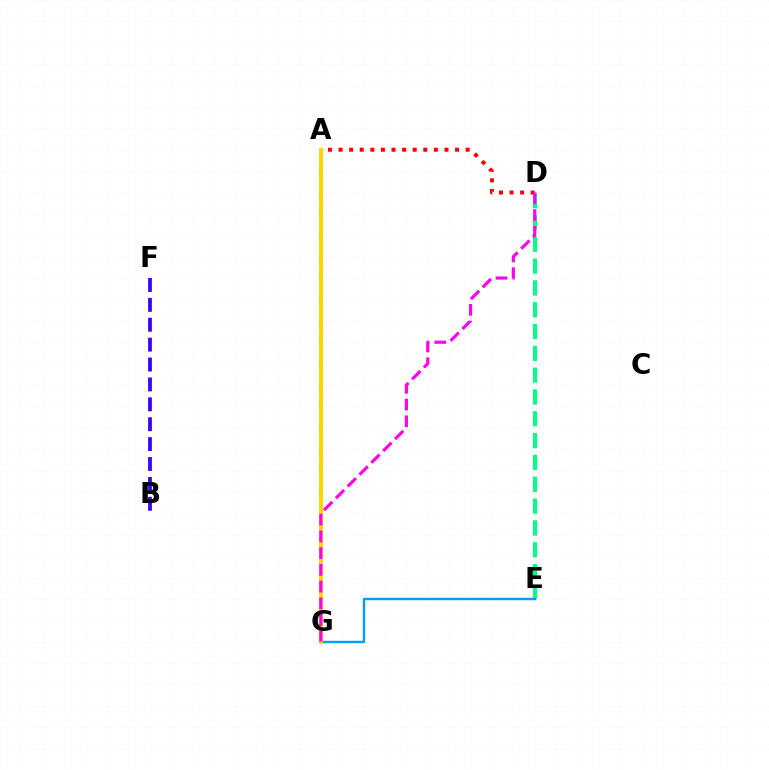{('D', 'E'): [{'color': '#00ff86', 'line_style': 'dashed', 'thickness': 2.96}], ('E', 'G'): [{'color': '#009eff', 'line_style': 'solid', 'thickness': 1.75}], ('A', 'D'): [{'color': '#ff0000', 'line_style': 'dotted', 'thickness': 2.88}], ('B', 'F'): [{'color': '#3700ff', 'line_style': 'dashed', 'thickness': 2.7}], ('A', 'G'): [{'color': '#4fff00', 'line_style': 'dashed', 'thickness': 2.7}, {'color': '#ffd500', 'line_style': 'solid', 'thickness': 2.89}], ('D', 'G'): [{'color': '#ff00ed', 'line_style': 'dashed', 'thickness': 2.27}]}